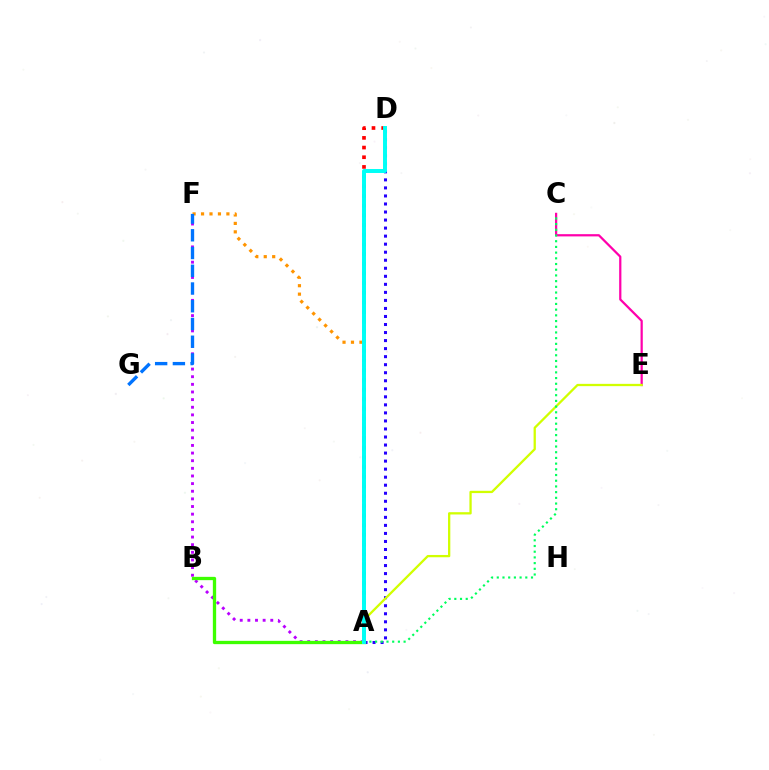{('A', 'F'): [{'color': '#b900ff', 'line_style': 'dotted', 'thickness': 2.07}, {'color': '#ff9400', 'line_style': 'dotted', 'thickness': 2.3}], ('C', 'E'): [{'color': '#ff00ac', 'line_style': 'solid', 'thickness': 1.61}], ('A', 'D'): [{'color': '#ff0000', 'line_style': 'dotted', 'thickness': 2.63}, {'color': '#2500ff', 'line_style': 'dotted', 'thickness': 2.18}, {'color': '#00fff6', 'line_style': 'solid', 'thickness': 2.85}], ('A', 'B'): [{'color': '#3dff00', 'line_style': 'solid', 'thickness': 2.38}], ('A', 'E'): [{'color': '#d1ff00', 'line_style': 'solid', 'thickness': 1.65}], ('F', 'G'): [{'color': '#0074ff', 'line_style': 'dashed', 'thickness': 2.41}], ('A', 'C'): [{'color': '#00ff5c', 'line_style': 'dotted', 'thickness': 1.55}]}